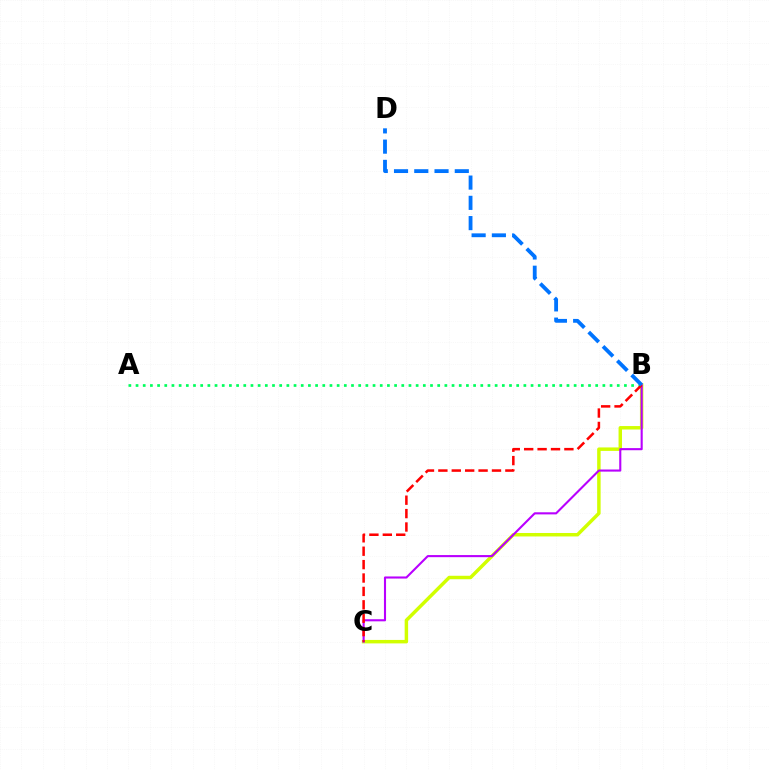{('A', 'B'): [{'color': '#00ff5c', 'line_style': 'dotted', 'thickness': 1.95}], ('B', 'C'): [{'color': '#d1ff00', 'line_style': 'solid', 'thickness': 2.49}, {'color': '#b900ff', 'line_style': 'solid', 'thickness': 1.52}, {'color': '#ff0000', 'line_style': 'dashed', 'thickness': 1.82}], ('B', 'D'): [{'color': '#0074ff', 'line_style': 'dashed', 'thickness': 2.75}]}